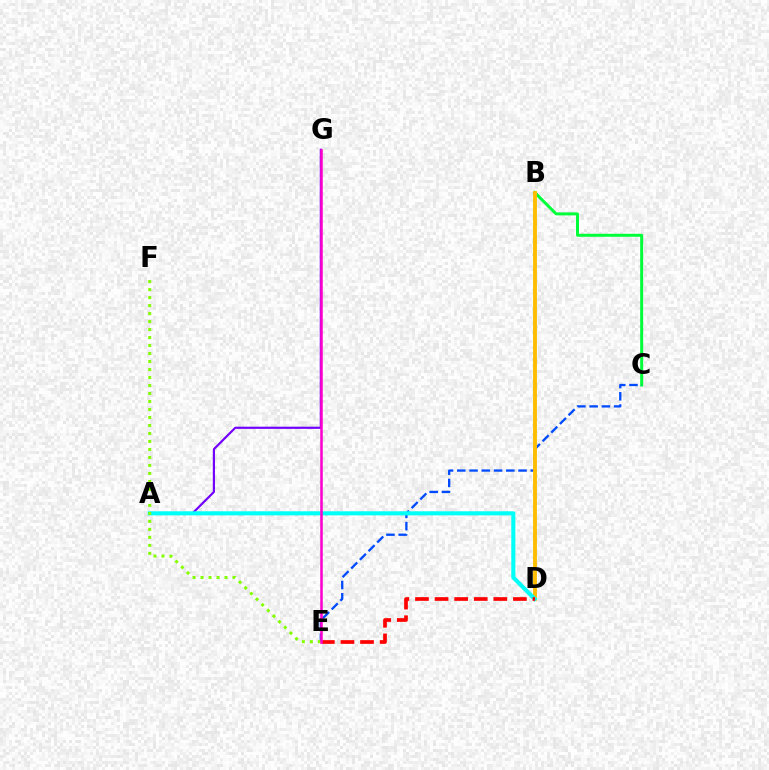{('B', 'C'): [{'color': '#00ff39', 'line_style': 'solid', 'thickness': 2.15}], ('C', 'E'): [{'color': '#004bff', 'line_style': 'dashed', 'thickness': 1.66}], ('A', 'G'): [{'color': '#7200ff', 'line_style': 'solid', 'thickness': 1.56}], ('B', 'D'): [{'color': '#ffbd00', 'line_style': 'solid', 'thickness': 2.79}], ('A', 'D'): [{'color': '#00fff6', 'line_style': 'solid', 'thickness': 2.94}], ('D', 'E'): [{'color': '#ff0000', 'line_style': 'dashed', 'thickness': 2.66}], ('E', 'F'): [{'color': '#84ff00', 'line_style': 'dotted', 'thickness': 2.17}], ('E', 'G'): [{'color': '#ff00cf', 'line_style': 'solid', 'thickness': 1.83}]}